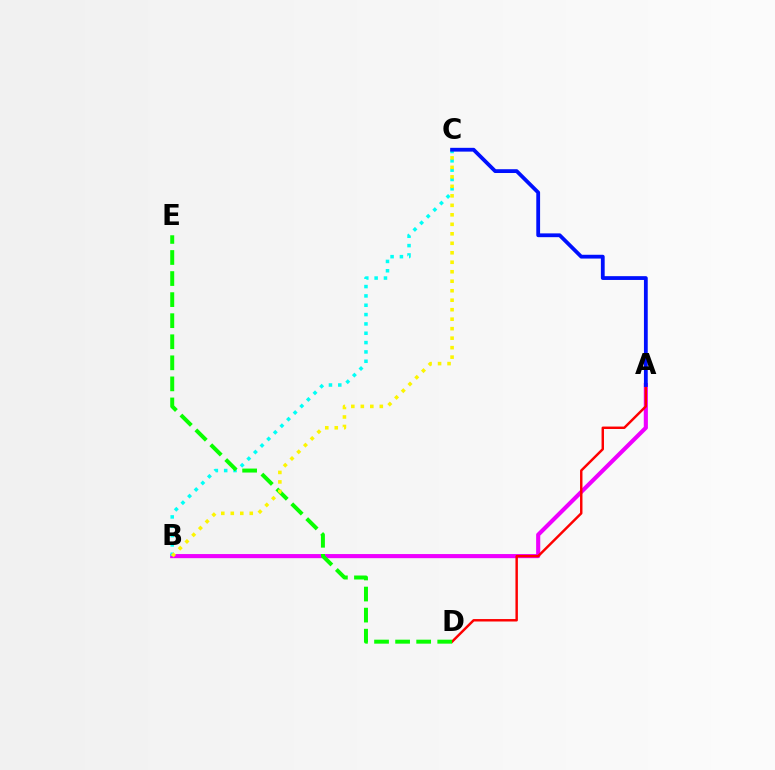{('A', 'B'): [{'color': '#ee00ff', 'line_style': 'solid', 'thickness': 2.96}], ('A', 'D'): [{'color': '#ff0000', 'line_style': 'solid', 'thickness': 1.76}], ('B', 'C'): [{'color': '#00fff6', 'line_style': 'dotted', 'thickness': 2.54}, {'color': '#fcf500', 'line_style': 'dotted', 'thickness': 2.58}], ('D', 'E'): [{'color': '#08ff00', 'line_style': 'dashed', 'thickness': 2.86}], ('A', 'C'): [{'color': '#0010ff', 'line_style': 'solid', 'thickness': 2.73}]}